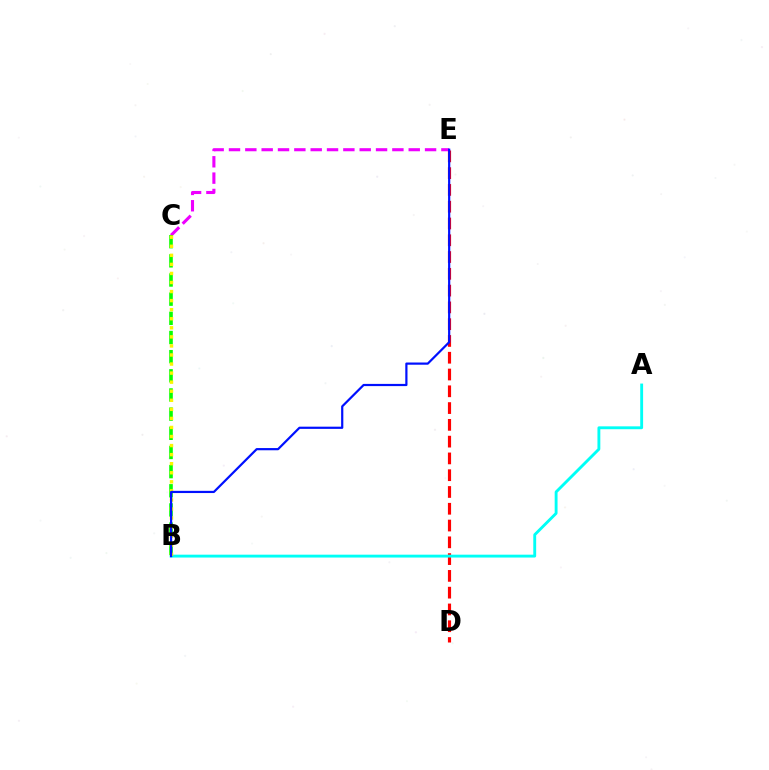{('D', 'E'): [{'color': '#ff0000', 'line_style': 'dashed', 'thickness': 2.28}], ('A', 'B'): [{'color': '#00fff6', 'line_style': 'solid', 'thickness': 2.07}], ('C', 'E'): [{'color': '#ee00ff', 'line_style': 'dashed', 'thickness': 2.22}], ('B', 'C'): [{'color': '#08ff00', 'line_style': 'dashed', 'thickness': 2.6}, {'color': '#fcf500', 'line_style': 'dotted', 'thickness': 2.46}], ('B', 'E'): [{'color': '#0010ff', 'line_style': 'solid', 'thickness': 1.59}]}